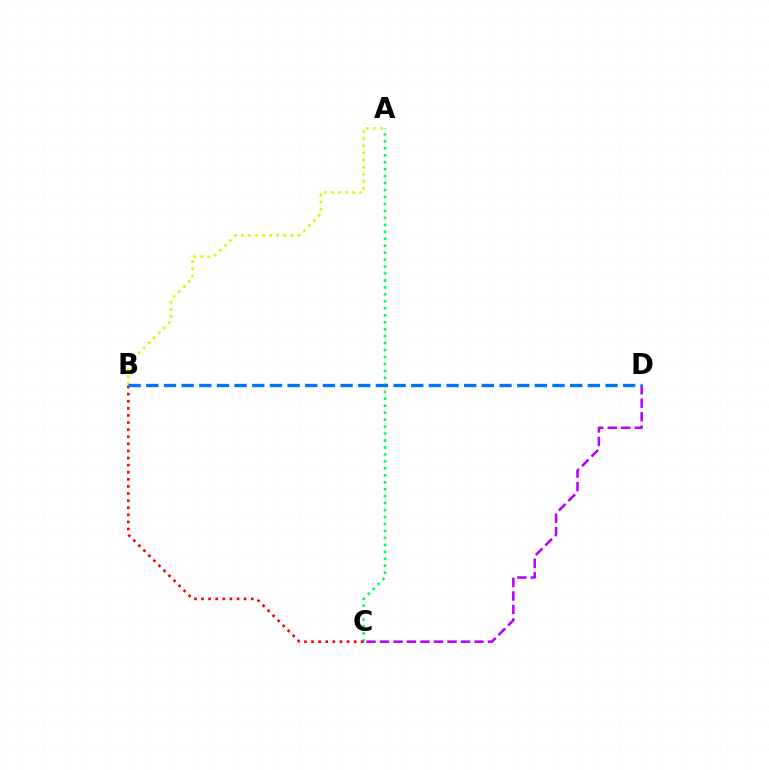{('A', 'C'): [{'color': '#00ff5c', 'line_style': 'dotted', 'thickness': 1.89}], ('B', 'C'): [{'color': '#ff0000', 'line_style': 'dotted', 'thickness': 1.93}], ('C', 'D'): [{'color': '#b900ff', 'line_style': 'dashed', 'thickness': 1.83}], ('A', 'B'): [{'color': '#d1ff00', 'line_style': 'dotted', 'thickness': 1.92}], ('B', 'D'): [{'color': '#0074ff', 'line_style': 'dashed', 'thickness': 2.4}]}